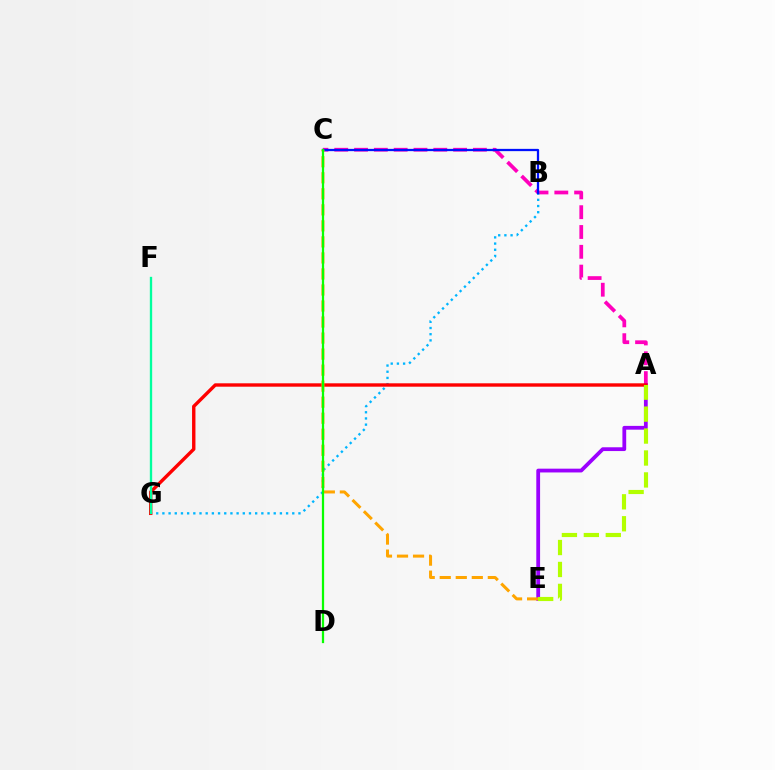{('A', 'C'): [{'color': '#ff00bd', 'line_style': 'dashed', 'thickness': 2.69}], ('B', 'G'): [{'color': '#00b5ff', 'line_style': 'dotted', 'thickness': 1.68}], ('B', 'C'): [{'color': '#0010ff', 'line_style': 'solid', 'thickness': 1.63}], ('A', 'E'): [{'color': '#9b00ff', 'line_style': 'solid', 'thickness': 2.73}, {'color': '#b3ff00', 'line_style': 'dashed', 'thickness': 2.98}], ('A', 'G'): [{'color': '#ff0000', 'line_style': 'solid', 'thickness': 2.44}], ('C', 'E'): [{'color': '#ffa500', 'line_style': 'dashed', 'thickness': 2.18}], ('F', 'G'): [{'color': '#00ff9d', 'line_style': 'solid', 'thickness': 1.69}], ('C', 'D'): [{'color': '#08ff00', 'line_style': 'solid', 'thickness': 1.62}]}